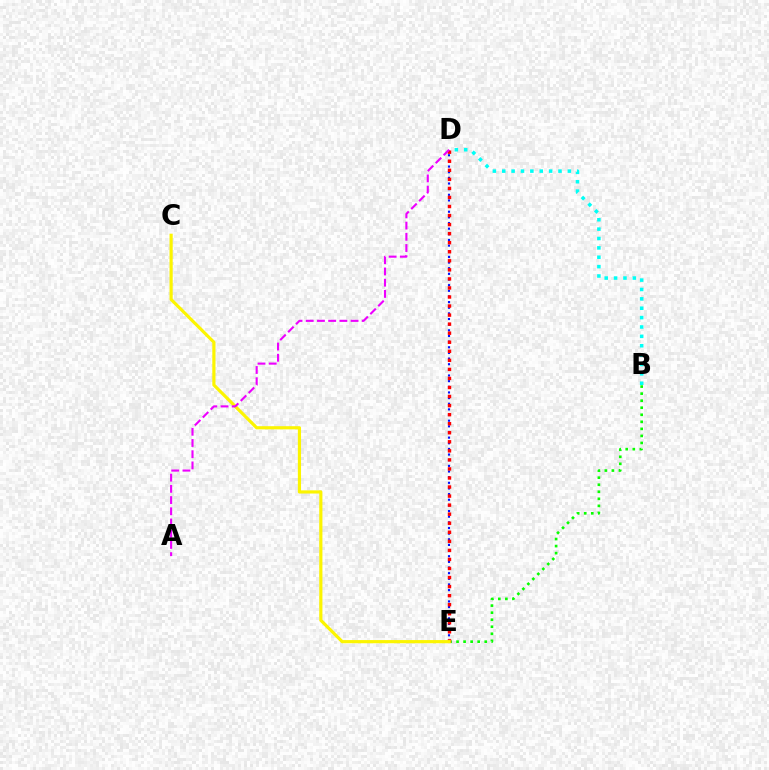{('B', 'E'): [{'color': '#08ff00', 'line_style': 'dotted', 'thickness': 1.91}], ('D', 'E'): [{'color': '#0010ff', 'line_style': 'dotted', 'thickness': 1.53}, {'color': '#ff0000', 'line_style': 'dotted', 'thickness': 2.46}], ('B', 'D'): [{'color': '#00fff6', 'line_style': 'dotted', 'thickness': 2.55}], ('C', 'E'): [{'color': '#fcf500', 'line_style': 'solid', 'thickness': 2.29}], ('A', 'D'): [{'color': '#ee00ff', 'line_style': 'dashed', 'thickness': 1.52}]}